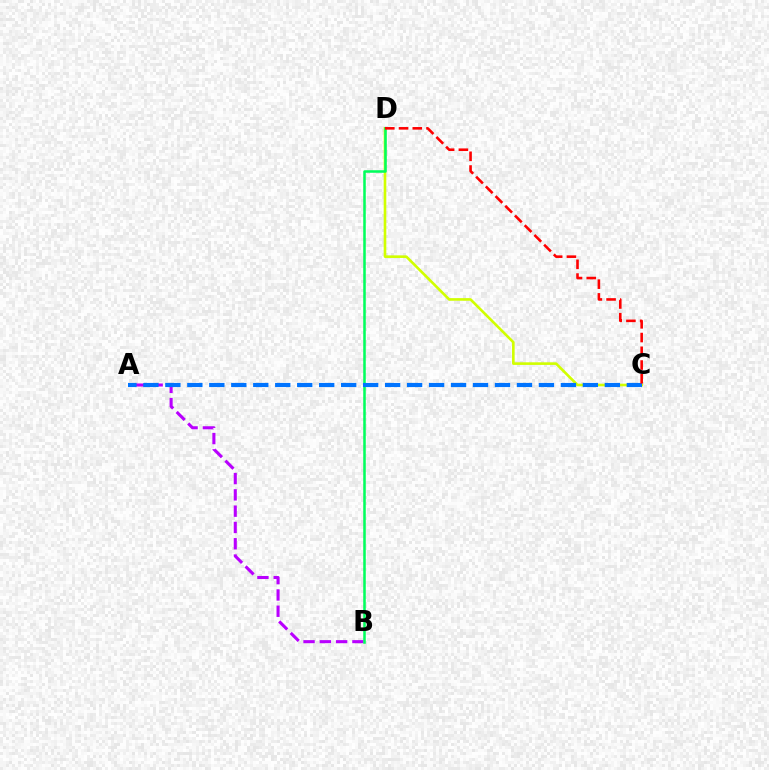{('A', 'B'): [{'color': '#b900ff', 'line_style': 'dashed', 'thickness': 2.21}], ('C', 'D'): [{'color': '#d1ff00', 'line_style': 'solid', 'thickness': 1.89}, {'color': '#ff0000', 'line_style': 'dashed', 'thickness': 1.87}], ('B', 'D'): [{'color': '#00ff5c', 'line_style': 'solid', 'thickness': 1.83}], ('A', 'C'): [{'color': '#0074ff', 'line_style': 'dashed', 'thickness': 2.99}]}